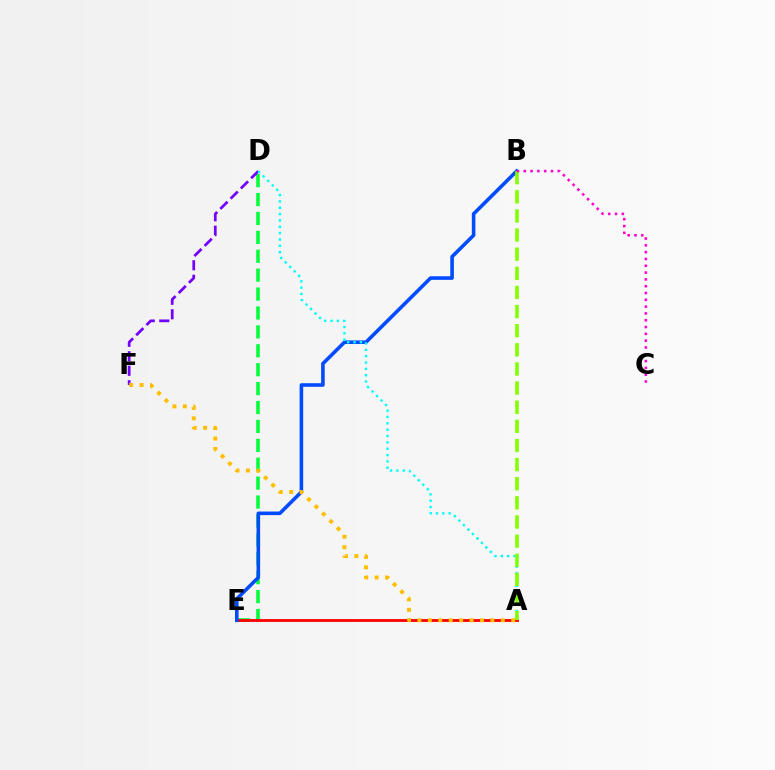{('D', 'E'): [{'color': '#00ff39', 'line_style': 'dashed', 'thickness': 2.57}], ('D', 'F'): [{'color': '#7200ff', 'line_style': 'dashed', 'thickness': 1.97}], ('A', 'E'): [{'color': '#ff0000', 'line_style': 'solid', 'thickness': 2.03}], ('B', 'E'): [{'color': '#004bff', 'line_style': 'solid', 'thickness': 2.58}], ('A', 'D'): [{'color': '#00fff6', 'line_style': 'dotted', 'thickness': 1.72}], ('A', 'F'): [{'color': '#ffbd00', 'line_style': 'dotted', 'thickness': 2.83}], ('A', 'B'): [{'color': '#84ff00', 'line_style': 'dashed', 'thickness': 2.6}], ('B', 'C'): [{'color': '#ff00cf', 'line_style': 'dotted', 'thickness': 1.85}]}